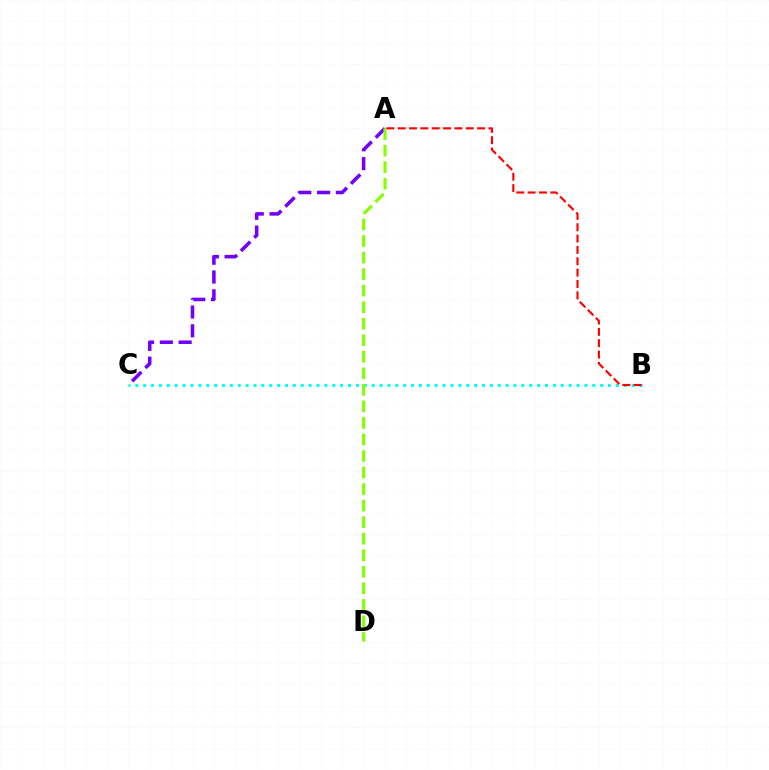{('B', 'C'): [{'color': '#00fff6', 'line_style': 'dotted', 'thickness': 2.14}], ('A', 'C'): [{'color': '#7200ff', 'line_style': 'dashed', 'thickness': 2.55}], ('A', 'D'): [{'color': '#84ff00', 'line_style': 'dashed', 'thickness': 2.25}], ('A', 'B'): [{'color': '#ff0000', 'line_style': 'dashed', 'thickness': 1.54}]}